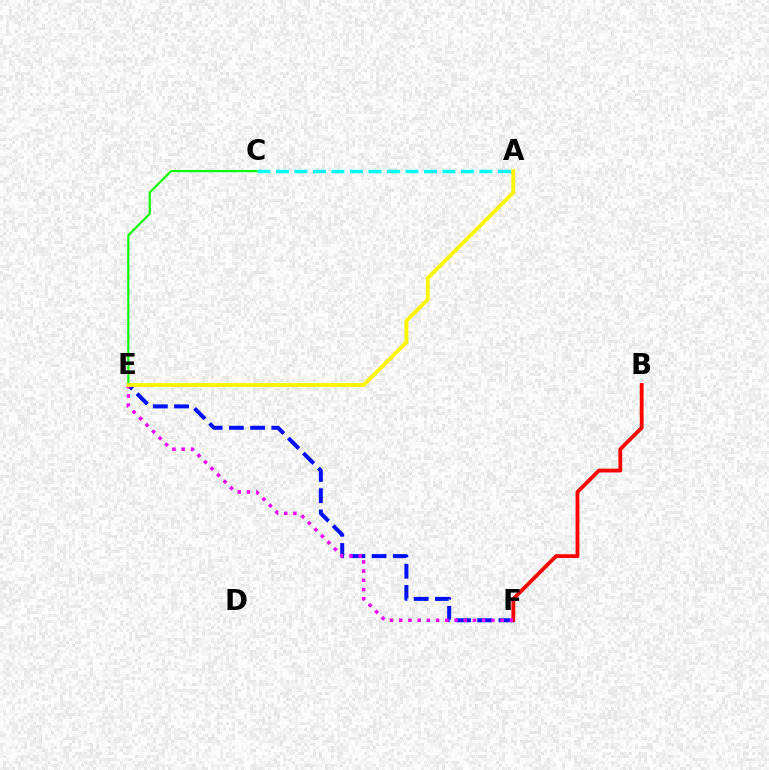{('C', 'E'): [{'color': '#08ff00', 'line_style': 'solid', 'thickness': 1.55}], ('E', 'F'): [{'color': '#0010ff', 'line_style': 'dashed', 'thickness': 2.88}, {'color': '#ee00ff', 'line_style': 'dotted', 'thickness': 2.51}], ('A', 'C'): [{'color': '#00fff6', 'line_style': 'dashed', 'thickness': 2.51}], ('B', 'F'): [{'color': '#ff0000', 'line_style': 'solid', 'thickness': 2.73}], ('A', 'E'): [{'color': '#fcf500', 'line_style': 'solid', 'thickness': 2.76}]}